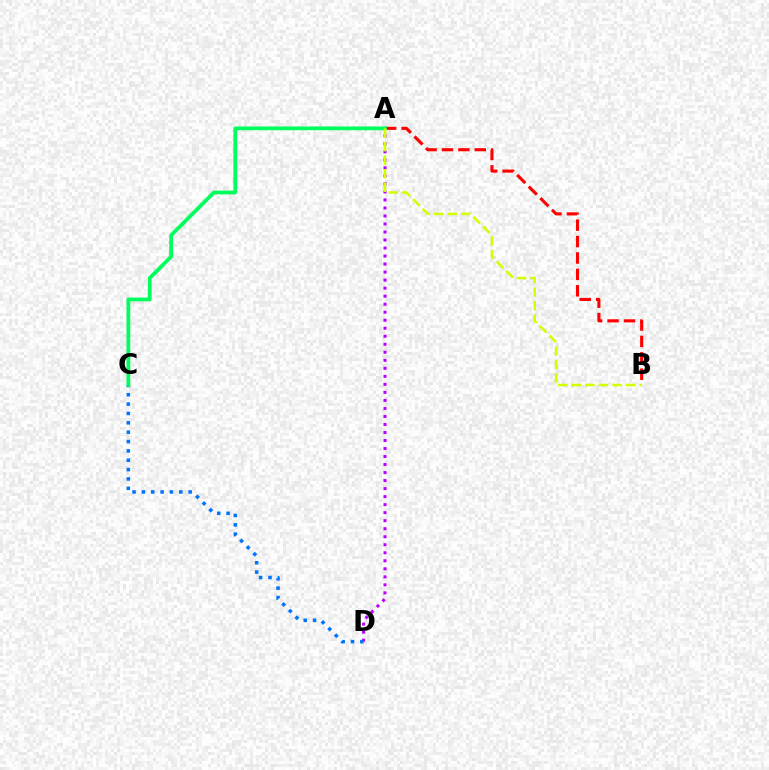{('A', 'D'): [{'color': '#b900ff', 'line_style': 'dotted', 'thickness': 2.18}], ('A', 'B'): [{'color': '#ff0000', 'line_style': 'dashed', 'thickness': 2.23}, {'color': '#d1ff00', 'line_style': 'dashed', 'thickness': 1.84}], ('C', 'D'): [{'color': '#0074ff', 'line_style': 'dotted', 'thickness': 2.54}], ('A', 'C'): [{'color': '#00ff5c', 'line_style': 'solid', 'thickness': 2.7}]}